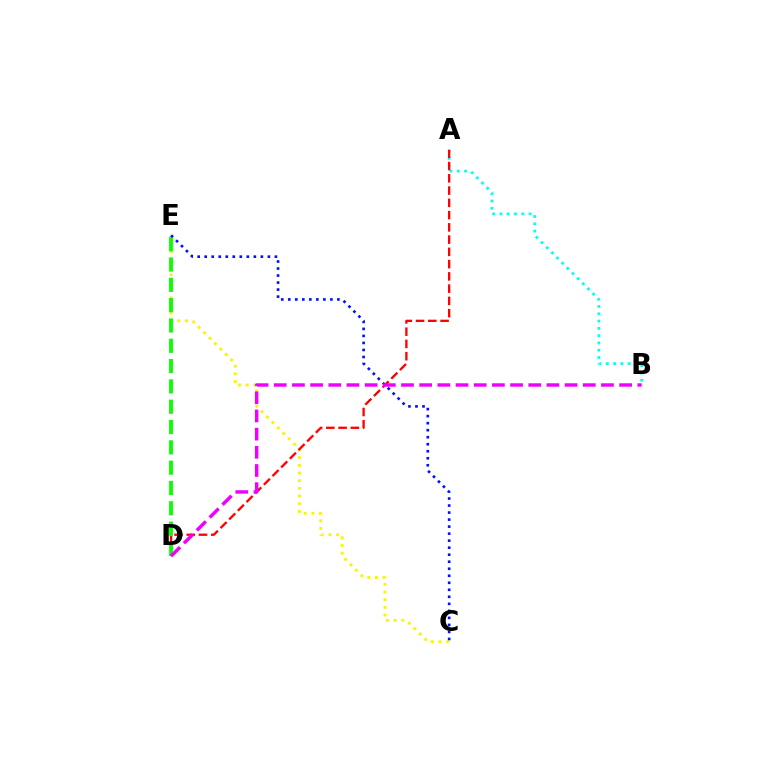{('A', 'B'): [{'color': '#00fff6', 'line_style': 'dotted', 'thickness': 1.98}], ('C', 'E'): [{'color': '#fcf500', 'line_style': 'dotted', 'thickness': 2.09}, {'color': '#0010ff', 'line_style': 'dotted', 'thickness': 1.91}], ('A', 'D'): [{'color': '#ff0000', 'line_style': 'dashed', 'thickness': 1.67}], ('D', 'E'): [{'color': '#08ff00', 'line_style': 'dashed', 'thickness': 2.76}], ('B', 'D'): [{'color': '#ee00ff', 'line_style': 'dashed', 'thickness': 2.47}]}